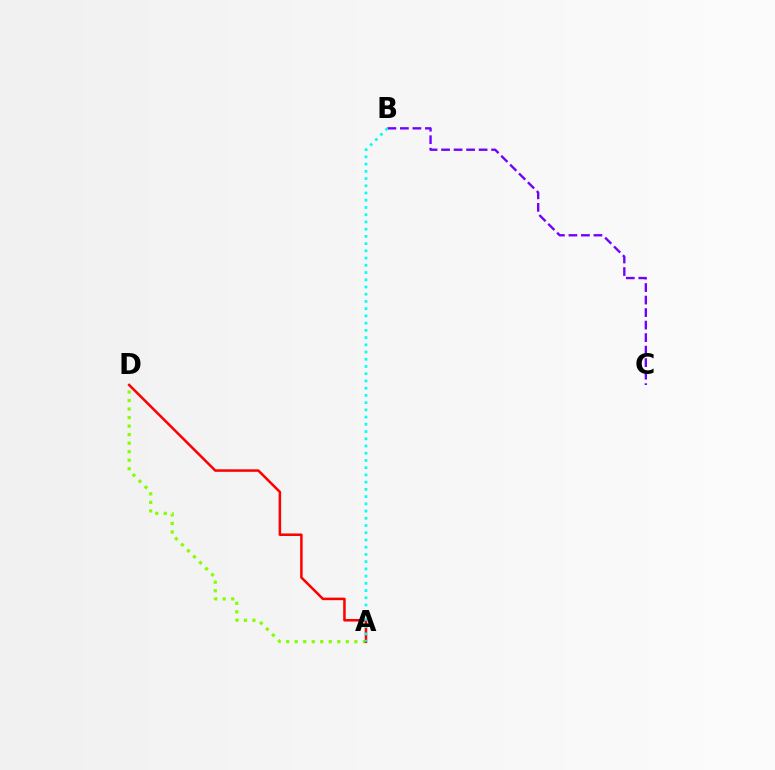{('A', 'D'): [{'color': '#84ff00', 'line_style': 'dotted', 'thickness': 2.32}, {'color': '#ff0000', 'line_style': 'solid', 'thickness': 1.82}], ('B', 'C'): [{'color': '#7200ff', 'line_style': 'dashed', 'thickness': 1.7}], ('A', 'B'): [{'color': '#00fff6', 'line_style': 'dotted', 'thickness': 1.96}]}